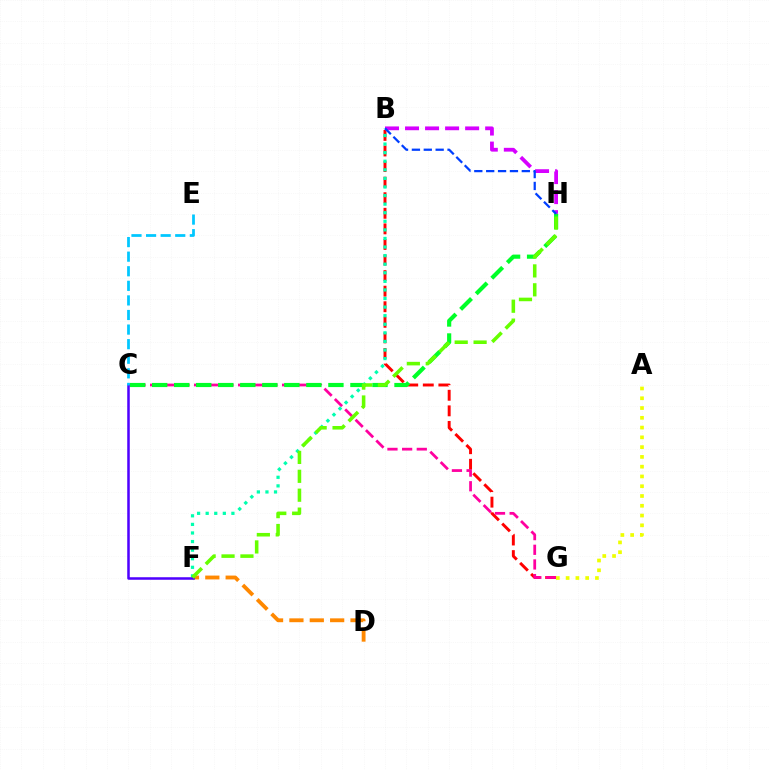{('B', 'G'): [{'color': '#ff0000', 'line_style': 'dashed', 'thickness': 2.12}], ('D', 'F'): [{'color': '#ff8800', 'line_style': 'dashed', 'thickness': 2.77}], ('C', 'G'): [{'color': '#ff00a0', 'line_style': 'dashed', 'thickness': 1.99}], ('B', 'H'): [{'color': '#d600ff', 'line_style': 'dashed', 'thickness': 2.72}, {'color': '#003fff', 'line_style': 'dashed', 'thickness': 1.61}], ('C', 'H'): [{'color': '#00ff27', 'line_style': 'dashed', 'thickness': 2.99}], ('B', 'F'): [{'color': '#00ffaf', 'line_style': 'dotted', 'thickness': 2.33}], ('C', 'F'): [{'color': '#4f00ff', 'line_style': 'solid', 'thickness': 1.82}], ('F', 'H'): [{'color': '#66ff00', 'line_style': 'dashed', 'thickness': 2.57}], ('C', 'E'): [{'color': '#00c7ff', 'line_style': 'dashed', 'thickness': 1.98}], ('A', 'G'): [{'color': '#eeff00', 'line_style': 'dotted', 'thickness': 2.66}]}